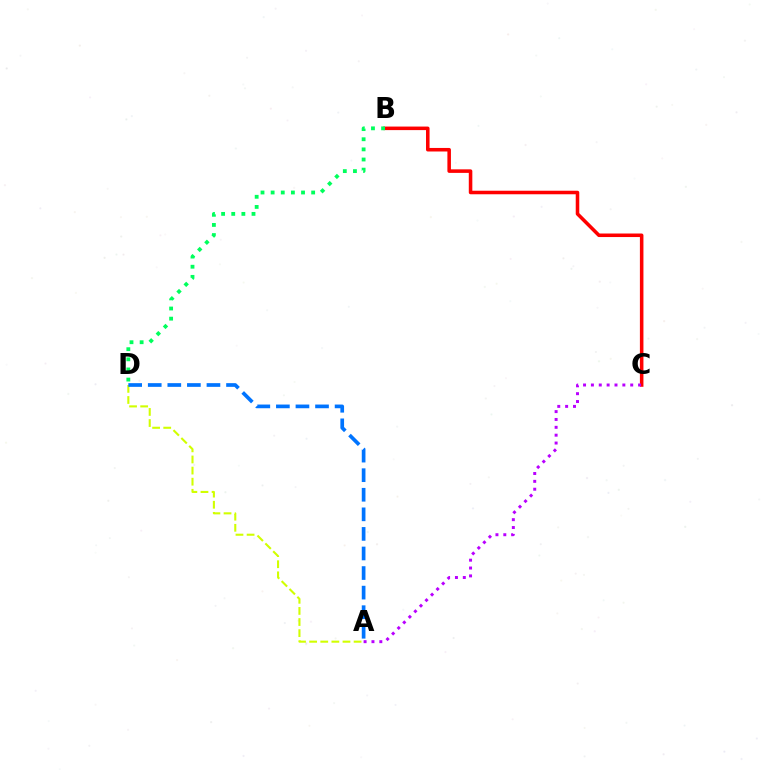{('B', 'C'): [{'color': '#ff0000', 'line_style': 'solid', 'thickness': 2.55}], ('A', 'D'): [{'color': '#d1ff00', 'line_style': 'dashed', 'thickness': 1.51}, {'color': '#0074ff', 'line_style': 'dashed', 'thickness': 2.66}], ('A', 'C'): [{'color': '#b900ff', 'line_style': 'dotted', 'thickness': 2.14}], ('B', 'D'): [{'color': '#00ff5c', 'line_style': 'dotted', 'thickness': 2.75}]}